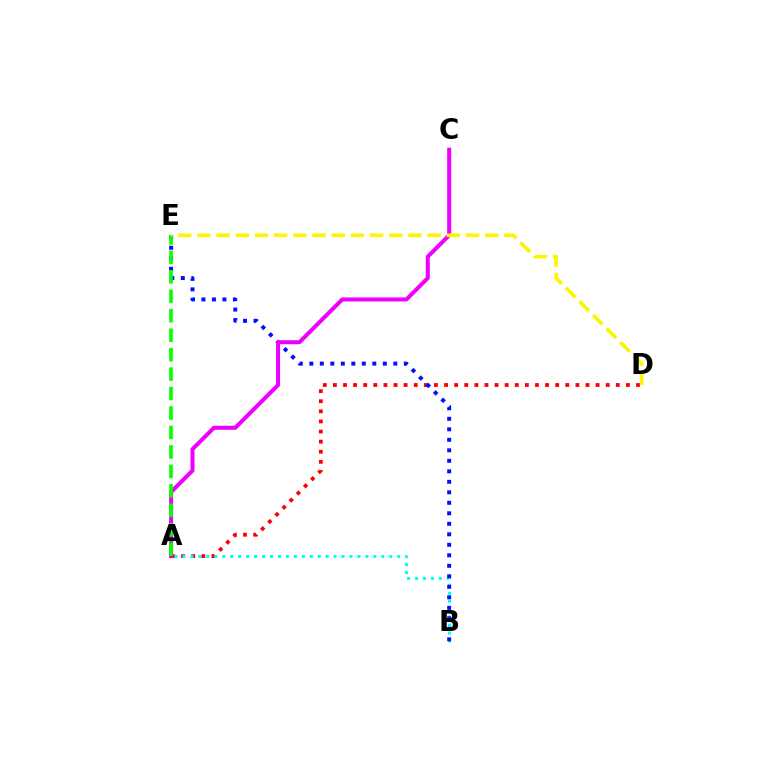{('A', 'D'): [{'color': '#ff0000', 'line_style': 'dotted', 'thickness': 2.74}], ('A', 'B'): [{'color': '#00fff6', 'line_style': 'dotted', 'thickness': 2.16}], ('B', 'E'): [{'color': '#0010ff', 'line_style': 'dotted', 'thickness': 2.85}], ('A', 'C'): [{'color': '#ee00ff', 'line_style': 'solid', 'thickness': 2.9}], ('A', 'E'): [{'color': '#08ff00', 'line_style': 'dashed', 'thickness': 2.64}], ('D', 'E'): [{'color': '#fcf500', 'line_style': 'dashed', 'thickness': 2.61}]}